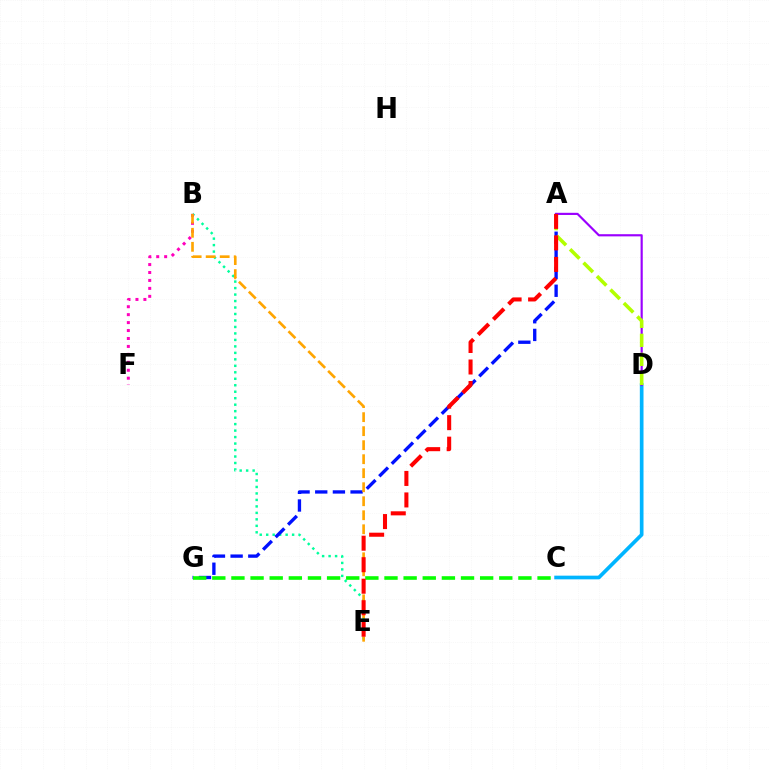{('C', 'D'): [{'color': '#00b5ff', 'line_style': 'solid', 'thickness': 2.65}], ('B', 'E'): [{'color': '#00ff9d', 'line_style': 'dotted', 'thickness': 1.76}, {'color': '#ffa500', 'line_style': 'dashed', 'thickness': 1.9}], ('A', 'D'): [{'color': '#9b00ff', 'line_style': 'solid', 'thickness': 1.56}, {'color': '#b3ff00', 'line_style': 'dashed', 'thickness': 2.58}], ('B', 'F'): [{'color': '#ff00bd', 'line_style': 'dotted', 'thickness': 2.16}], ('A', 'G'): [{'color': '#0010ff', 'line_style': 'dashed', 'thickness': 2.4}], ('C', 'G'): [{'color': '#08ff00', 'line_style': 'dashed', 'thickness': 2.6}], ('A', 'E'): [{'color': '#ff0000', 'line_style': 'dashed', 'thickness': 2.92}]}